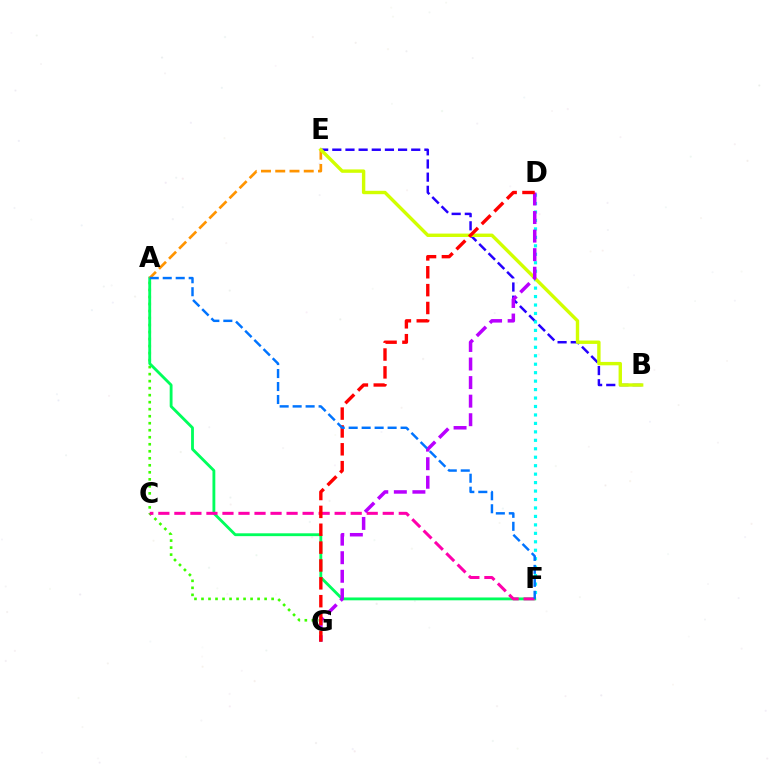{('B', 'E'): [{'color': '#2500ff', 'line_style': 'dashed', 'thickness': 1.79}, {'color': '#d1ff00', 'line_style': 'solid', 'thickness': 2.44}], ('D', 'F'): [{'color': '#00fff6', 'line_style': 'dotted', 'thickness': 2.3}], ('A', 'G'): [{'color': '#3dff00', 'line_style': 'dotted', 'thickness': 1.91}], ('A', 'F'): [{'color': '#00ff5c', 'line_style': 'solid', 'thickness': 2.04}, {'color': '#0074ff', 'line_style': 'dashed', 'thickness': 1.76}], ('A', 'E'): [{'color': '#ff9400', 'line_style': 'dashed', 'thickness': 1.94}], ('C', 'F'): [{'color': '#ff00ac', 'line_style': 'dashed', 'thickness': 2.18}], ('D', 'G'): [{'color': '#b900ff', 'line_style': 'dashed', 'thickness': 2.52}, {'color': '#ff0000', 'line_style': 'dashed', 'thickness': 2.43}]}